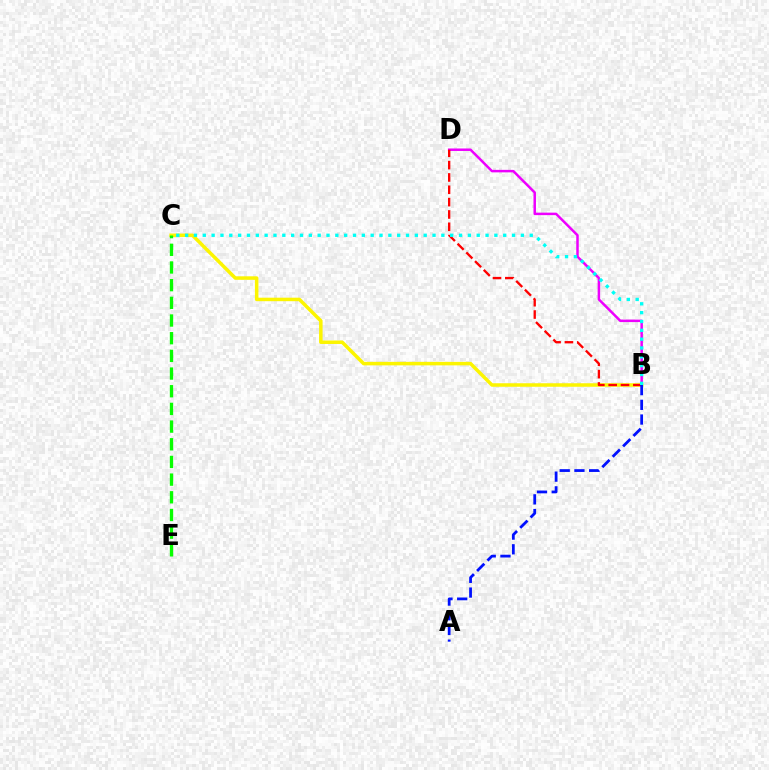{('B', 'D'): [{'color': '#ee00ff', 'line_style': 'solid', 'thickness': 1.8}, {'color': '#ff0000', 'line_style': 'dashed', 'thickness': 1.68}], ('B', 'C'): [{'color': '#fcf500', 'line_style': 'solid', 'thickness': 2.53}, {'color': '#00fff6', 'line_style': 'dotted', 'thickness': 2.4}], ('A', 'B'): [{'color': '#0010ff', 'line_style': 'dashed', 'thickness': 2.0}], ('C', 'E'): [{'color': '#08ff00', 'line_style': 'dashed', 'thickness': 2.4}]}